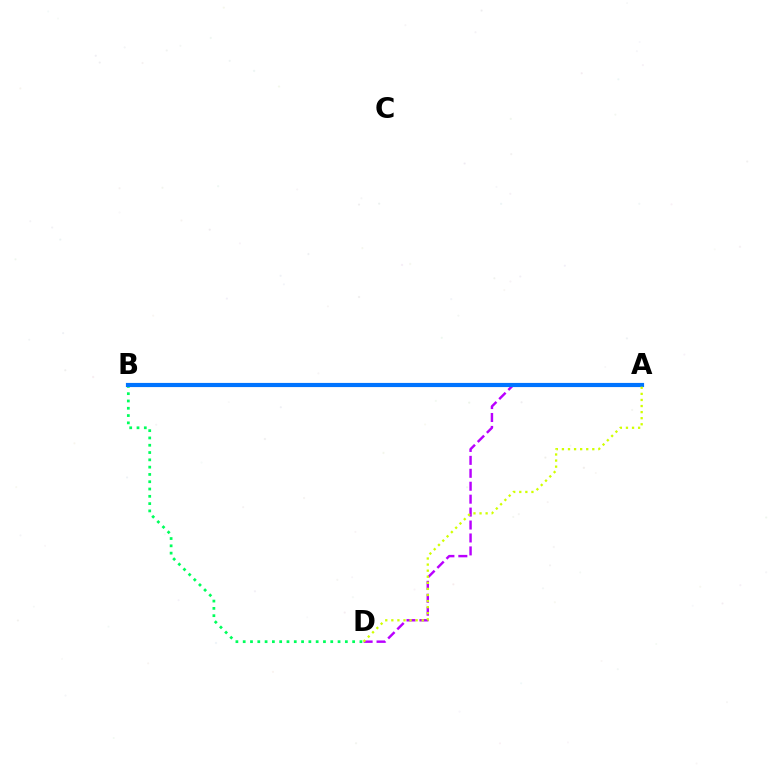{('B', 'D'): [{'color': '#00ff5c', 'line_style': 'dotted', 'thickness': 1.98}], ('A', 'D'): [{'color': '#b900ff', 'line_style': 'dashed', 'thickness': 1.76}, {'color': '#d1ff00', 'line_style': 'dotted', 'thickness': 1.65}], ('A', 'B'): [{'color': '#ff0000', 'line_style': 'solid', 'thickness': 2.14}, {'color': '#0074ff', 'line_style': 'solid', 'thickness': 3.0}]}